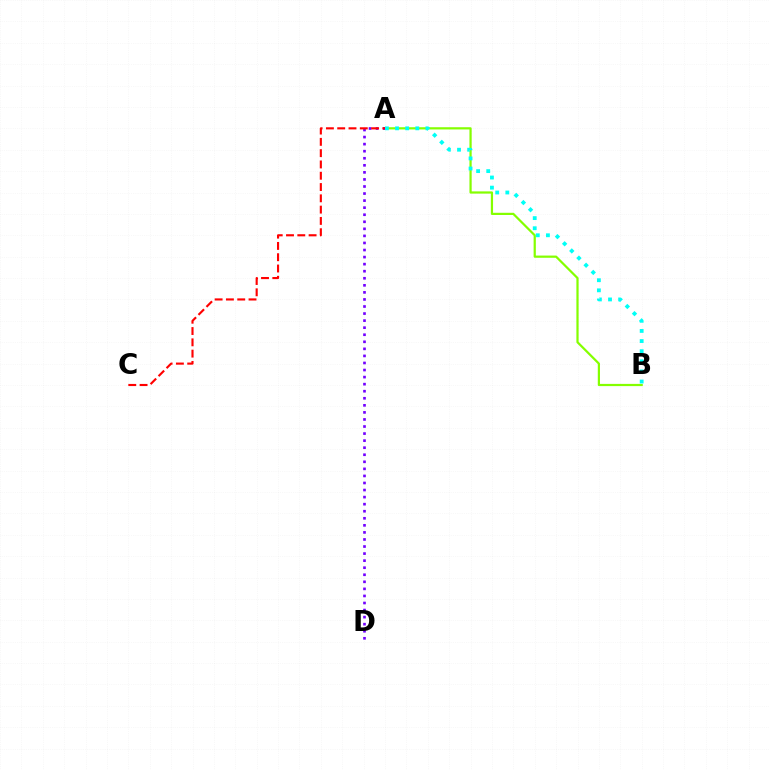{('A', 'B'): [{'color': '#84ff00', 'line_style': 'solid', 'thickness': 1.6}, {'color': '#00fff6', 'line_style': 'dotted', 'thickness': 2.75}], ('A', 'D'): [{'color': '#7200ff', 'line_style': 'dotted', 'thickness': 1.92}], ('A', 'C'): [{'color': '#ff0000', 'line_style': 'dashed', 'thickness': 1.53}]}